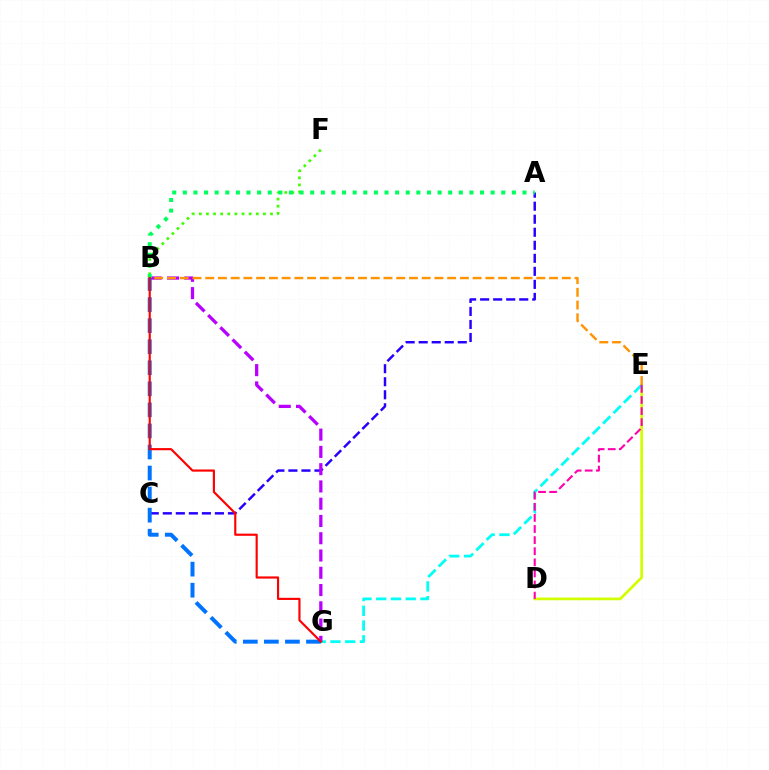{('D', 'E'): [{'color': '#d1ff00', 'line_style': 'solid', 'thickness': 1.96}, {'color': '#ff00ac', 'line_style': 'dashed', 'thickness': 1.51}], ('A', 'C'): [{'color': '#2500ff', 'line_style': 'dashed', 'thickness': 1.77}], ('E', 'G'): [{'color': '#00fff6', 'line_style': 'dashed', 'thickness': 2.0}], ('B', 'G'): [{'color': '#b900ff', 'line_style': 'dashed', 'thickness': 2.35}, {'color': '#0074ff', 'line_style': 'dashed', 'thickness': 2.86}, {'color': '#ff0000', 'line_style': 'solid', 'thickness': 1.55}], ('B', 'F'): [{'color': '#3dff00', 'line_style': 'dotted', 'thickness': 1.93}], ('A', 'B'): [{'color': '#00ff5c', 'line_style': 'dotted', 'thickness': 2.88}], ('B', 'E'): [{'color': '#ff9400', 'line_style': 'dashed', 'thickness': 1.73}]}